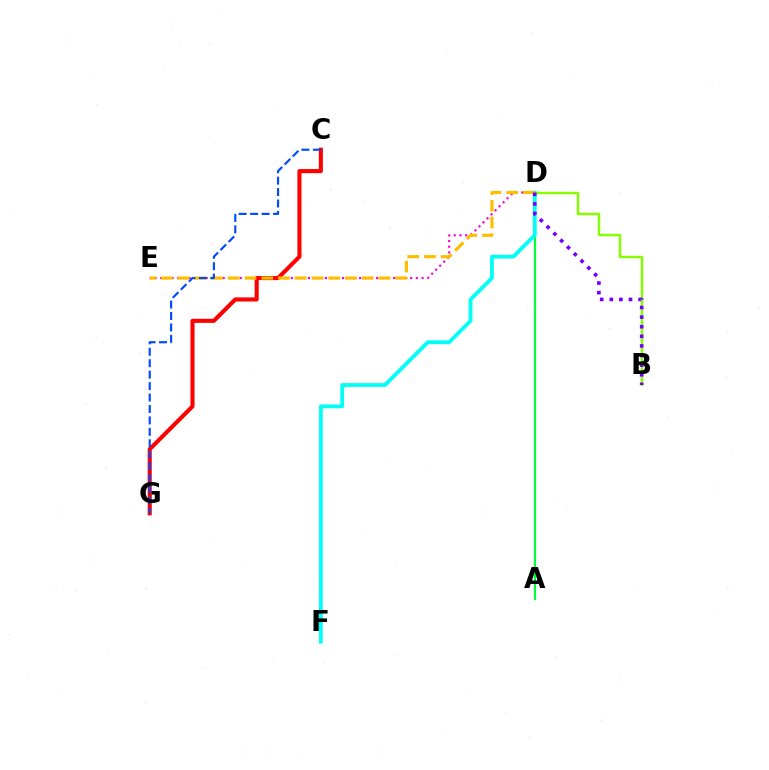{('D', 'E'): [{'color': '#ff00cf', 'line_style': 'dotted', 'thickness': 1.54}, {'color': '#ffbd00', 'line_style': 'dashed', 'thickness': 2.27}], ('C', 'G'): [{'color': '#ff0000', 'line_style': 'solid', 'thickness': 2.94}, {'color': '#004bff', 'line_style': 'dashed', 'thickness': 1.55}], ('A', 'D'): [{'color': '#00ff39', 'line_style': 'solid', 'thickness': 1.55}], ('D', 'F'): [{'color': '#00fff6', 'line_style': 'solid', 'thickness': 2.74}], ('B', 'D'): [{'color': '#84ff00', 'line_style': 'solid', 'thickness': 1.76}, {'color': '#7200ff', 'line_style': 'dotted', 'thickness': 2.61}]}